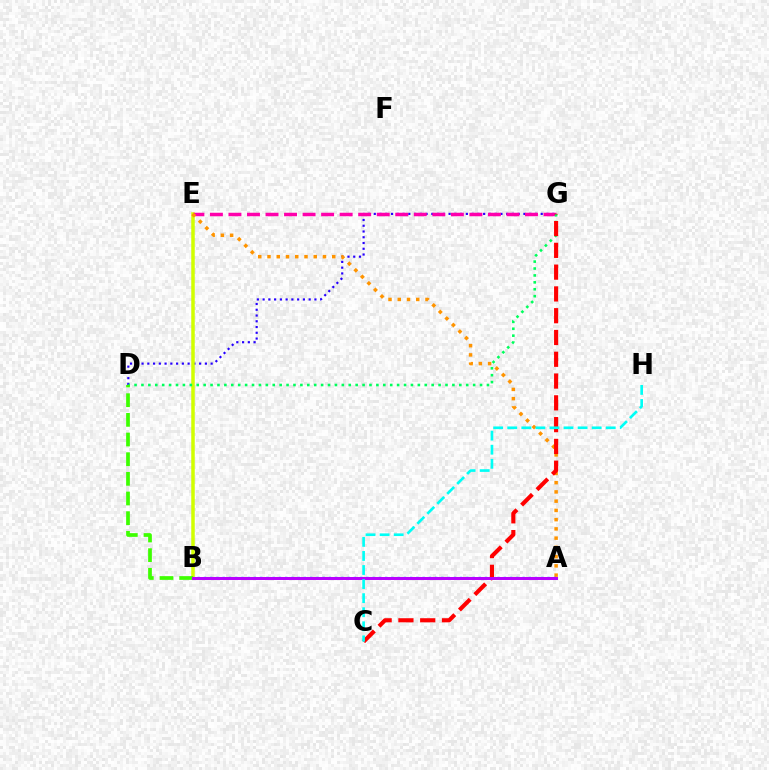{('D', 'G'): [{'color': '#2500ff', 'line_style': 'dotted', 'thickness': 1.56}, {'color': '#00ff5c', 'line_style': 'dotted', 'thickness': 1.88}], ('B', 'E'): [{'color': '#d1ff00', 'line_style': 'solid', 'thickness': 2.52}], ('E', 'G'): [{'color': '#ff00ac', 'line_style': 'dashed', 'thickness': 2.52}], ('B', 'D'): [{'color': '#3dff00', 'line_style': 'dashed', 'thickness': 2.67}], ('A', 'E'): [{'color': '#ff9400', 'line_style': 'dotted', 'thickness': 2.51}], ('A', 'B'): [{'color': '#0074ff', 'line_style': 'dotted', 'thickness': 1.7}, {'color': '#b900ff', 'line_style': 'solid', 'thickness': 2.14}], ('C', 'G'): [{'color': '#ff0000', 'line_style': 'dashed', 'thickness': 2.96}], ('C', 'H'): [{'color': '#00fff6', 'line_style': 'dashed', 'thickness': 1.91}]}